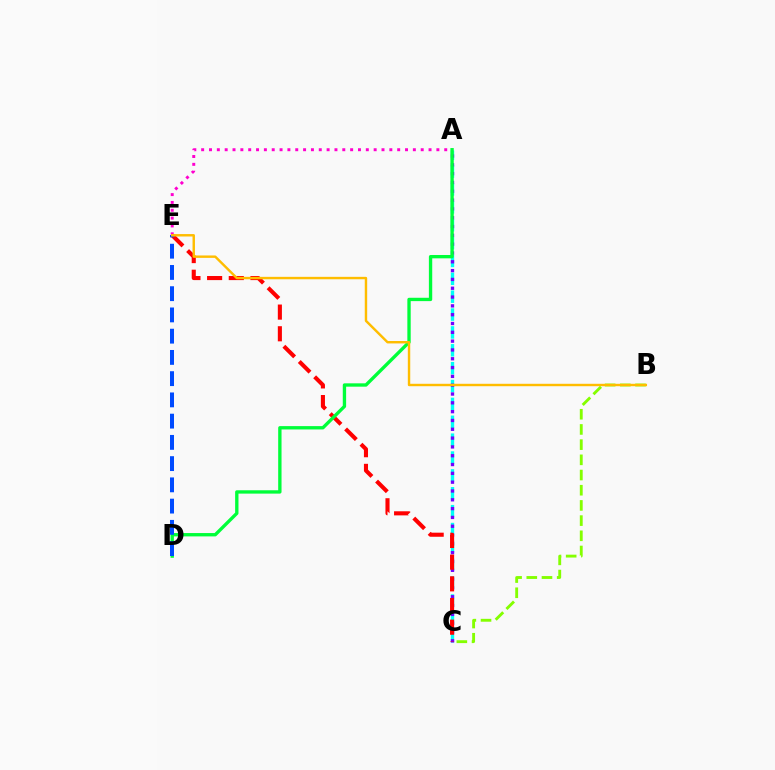{('A', 'C'): [{'color': '#00fff6', 'line_style': 'dashed', 'thickness': 2.43}, {'color': '#7200ff', 'line_style': 'dotted', 'thickness': 2.39}], ('A', 'E'): [{'color': '#ff00cf', 'line_style': 'dotted', 'thickness': 2.13}], ('C', 'E'): [{'color': '#ff0000', 'line_style': 'dashed', 'thickness': 2.95}], ('B', 'C'): [{'color': '#84ff00', 'line_style': 'dashed', 'thickness': 2.06}], ('A', 'D'): [{'color': '#00ff39', 'line_style': 'solid', 'thickness': 2.41}], ('D', 'E'): [{'color': '#004bff', 'line_style': 'dashed', 'thickness': 2.89}], ('B', 'E'): [{'color': '#ffbd00', 'line_style': 'solid', 'thickness': 1.74}]}